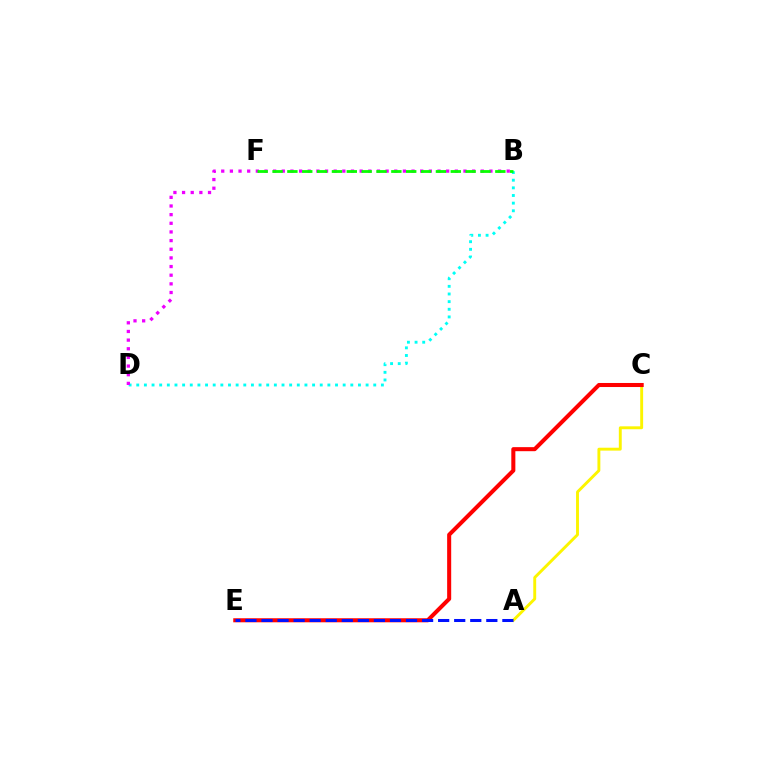{('A', 'C'): [{'color': '#fcf500', 'line_style': 'solid', 'thickness': 2.09}], ('C', 'E'): [{'color': '#ff0000', 'line_style': 'solid', 'thickness': 2.91}], ('B', 'D'): [{'color': '#00fff6', 'line_style': 'dotted', 'thickness': 2.08}, {'color': '#ee00ff', 'line_style': 'dotted', 'thickness': 2.35}], ('B', 'F'): [{'color': '#08ff00', 'line_style': 'dashed', 'thickness': 2.02}], ('A', 'E'): [{'color': '#0010ff', 'line_style': 'dashed', 'thickness': 2.18}]}